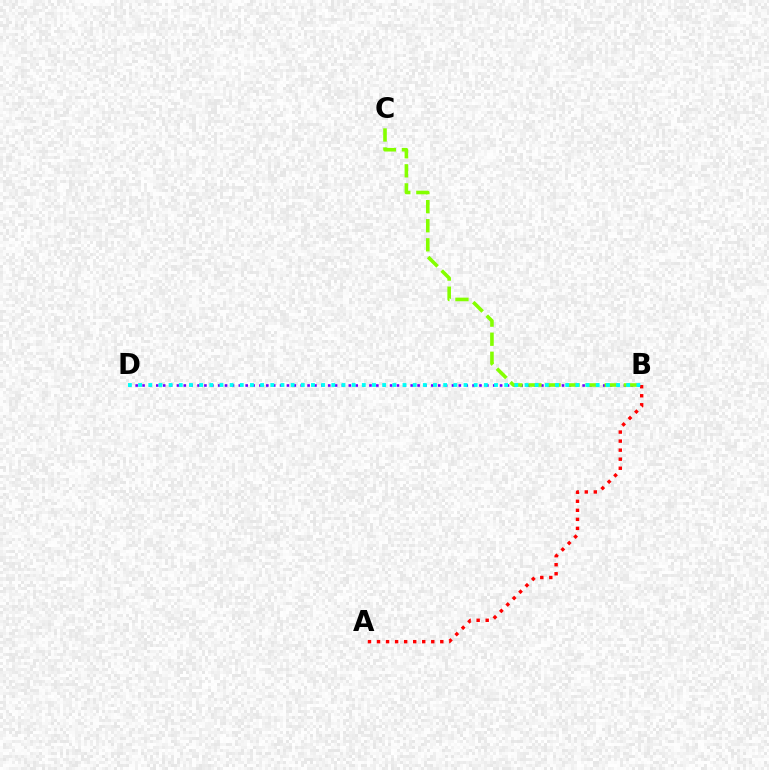{('B', 'D'): [{'color': '#7200ff', 'line_style': 'dotted', 'thickness': 1.87}, {'color': '#00fff6', 'line_style': 'dotted', 'thickness': 2.76}], ('A', 'B'): [{'color': '#ff0000', 'line_style': 'dotted', 'thickness': 2.46}], ('B', 'C'): [{'color': '#84ff00', 'line_style': 'dashed', 'thickness': 2.59}]}